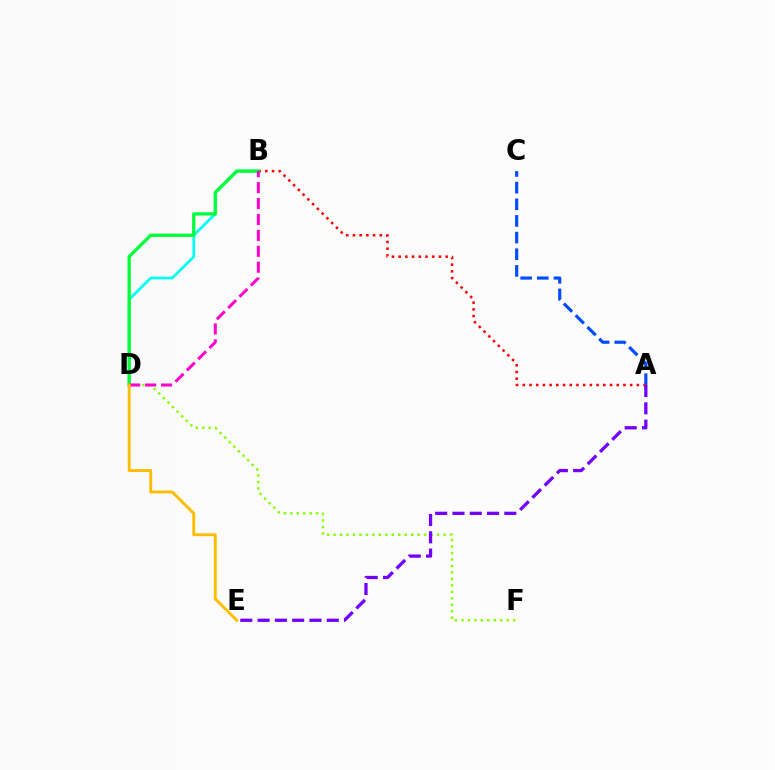{('A', 'C'): [{'color': '#004bff', 'line_style': 'dashed', 'thickness': 2.26}], ('D', 'F'): [{'color': '#84ff00', 'line_style': 'dotted', 'thickness': 1.76}], ('A', 'B'): [{'color': '#ff0000', 'line_style': 'dotted', 'thickness': 1.82}], ('B', 'D'): [{'color': '#00fff6', 'line_style': 'solid', 'thickness': 1.97}, {'color': '#00ff39', 'line_style': 'solid', 'thickness': 2.36}, {'color': '#ff00cf', 'line_style': 'dashed', 'thickness': 2.16}], ('D', 'E'): [{'color': '#ffbd00', 'line_style': 'solid', 'thickness': 2.09}], ('A', 'E'): [{'color': '#7200ff', 'line_style': 'dashed', 'thickness': 2.35}]}